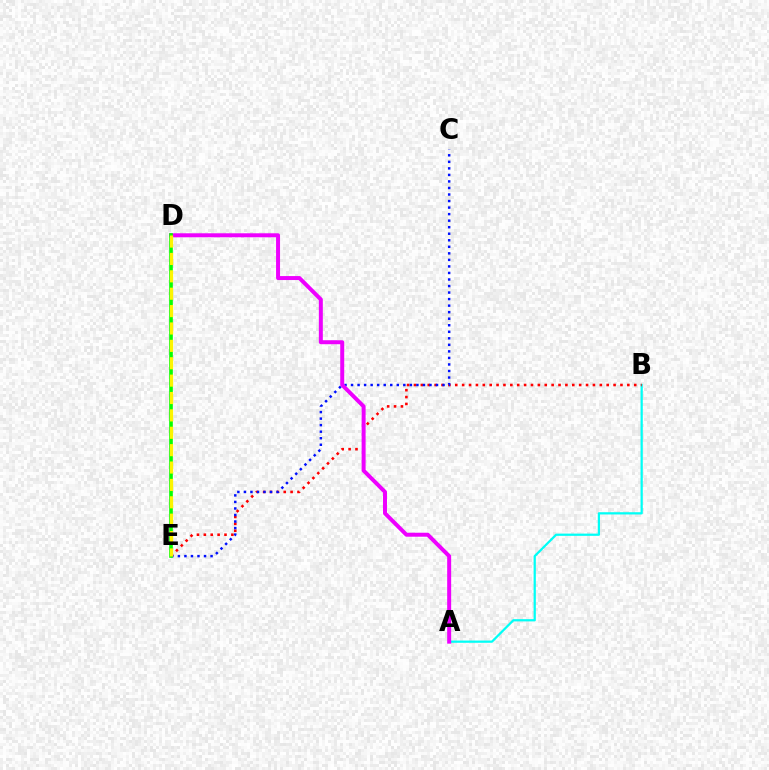{('A', 'B'): [{'color': '#00fff6', 'line_style': 'solid', 'thickness': 1.61}], ('B', 'E'): [{'color': '#ff0000', 'line_style': 'dotted', 'thickness': 1.87}], ('C', 'E'): [{'color': '#0010ff', 'line_style': 'dotted', 'thickness': 1.78}], ('A', 'D'): [{'color': '#ee00ff', 'line_style': 'solid', 'thickness': 2.86}], ('D', 'E'): [{'color': '#08ff00', 'line_style': 'solid', 'thickness': 2.63}, {'color': '#fcf500', 'line_style': 'dashed', 'thickness': 2.36}]}